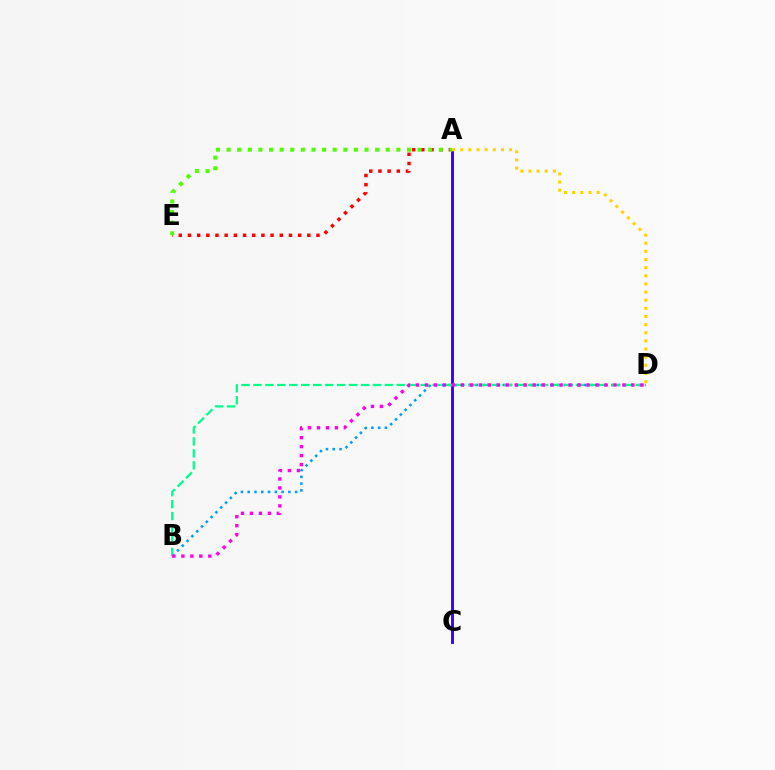{('A', 'C'): [{'color': '#3700ff', 'line_style': 'solid', 'thickness': 2.08}], ('B', 'D'): [{'color': '#009eff', 'line_style': 'dotted', 'thickness': 1.84}, {'color': '#00ff86', 'line_style': 'dashed', 'thickness': 1.62}, {'color': '#ff00ed', 'line_style': 'dotted', 'thickness': 2.44}], ('A', 'E'): [{'color': '#ff0000', 'line_style': 'dotted', 'thickness': 2.49}, {'color': '#4fff00', 'line_style': 'dotted', 'thickness': 2.88}], ('A', 'D'): [{'color': '#ffd500', 'line_style': 'dotted', 'thickness': 2.21}]}